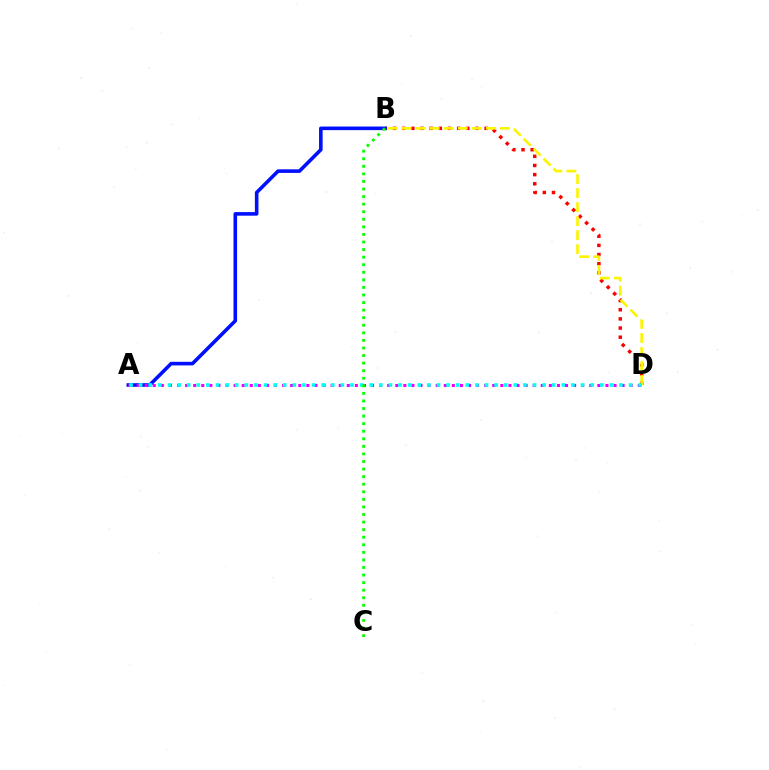{('B', 'D'): [{'color': '#ff0000', 'line_style': 'dotted', 'thickness': 2.49}, {'color': '#fcf500', 'line_style': 'dashed', 'thickness': 1.91}], ('A', 'B'): [{'color': '#0010ff', 'line_style': 'solid', 'thickness': 2.58}], ('A', 'D'): [{'color': '#ee00ff', 'line_style': 'dotted', 'thickness': 2.2}, {'color': '#00fff6', 'line_style': 'dotted', 'thickness': 2.61}], ('B', 'C'): [{'color': '#08ff00', 'line_style': 'dotted', 'thickness': 2.06}]}